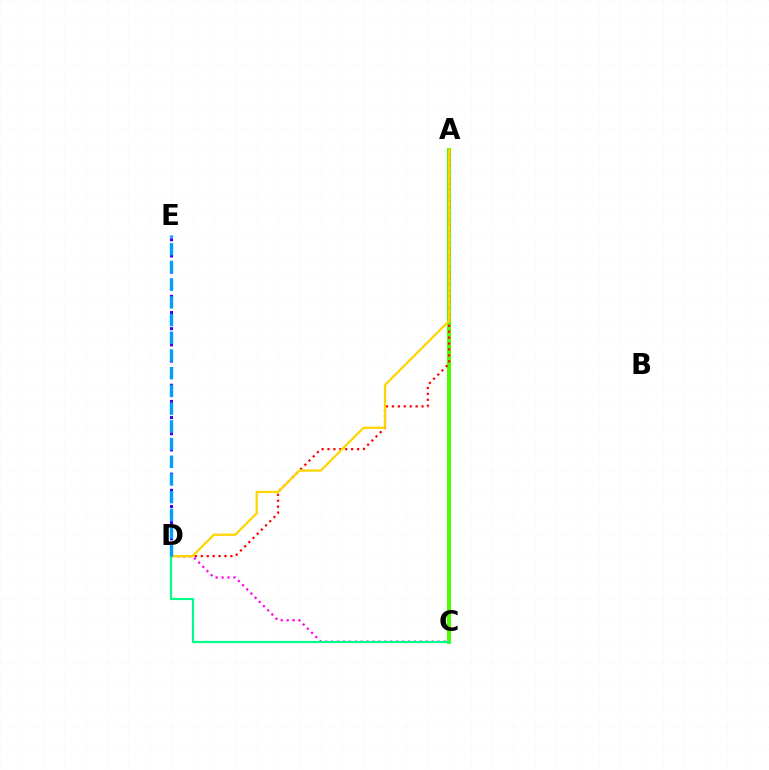{('C', 'D'): [{'color': '#ff00ed', 'line_style': 'dotted', 'thickness': 1.61}, {'color': '#00ff86', 'line_style': 'solid', 'thickness': 1.56}], ('A', 'C'): [{'color': '#4fff00', 'line_style': 'solid', 'thickness': 2.89}], ('A', 'D'): [{'color': '#ff0000', 'line_style': 'dotted', 'thickness': 1.61}, {'color': '#ffd500', 'line_style': 'solid', 'thickness': 1.62}], ('D', 'E'): [{'color': '#3700ff', 'line_style': 'dotted', 'thickness': 2.2}, {'color': '#009eff', 'line_style': 'dashed', 'thickness': 2.41}]}